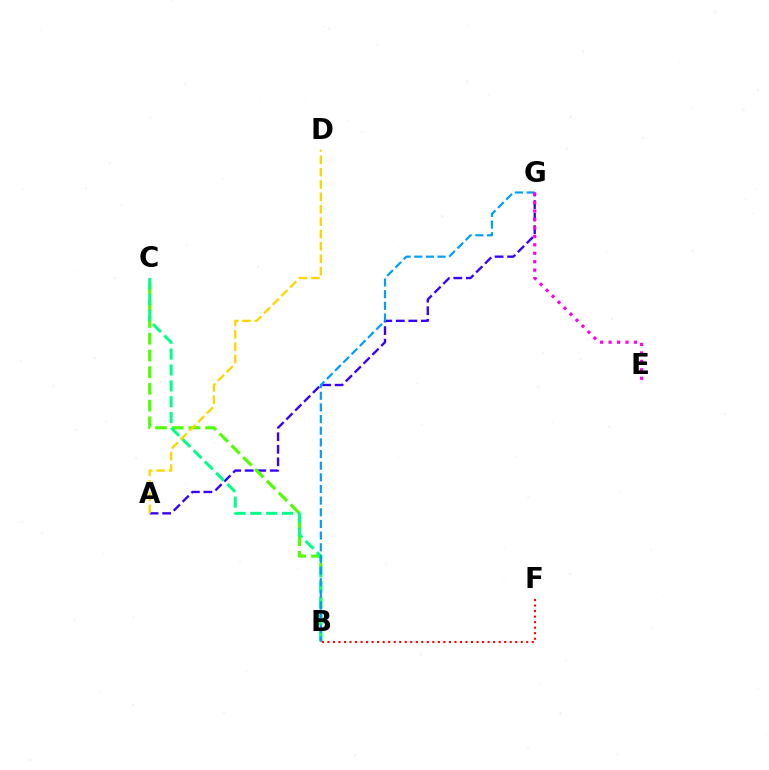{('A', 'G'): [{'color': '#3700ff', 'line_style': 'dashed', 'thickness': 1.7}], ('B', 'C'): [{'color': '#4fff00', 'line_style': 'dashed', 'thickness': 2.27}, {'color': '#00ff86', 'line_style': 'dashed', 'thickness': 2.16}], ('B', 'G'): [{'color': '#009eff', 'line_style': 'dashed', 'thickness': 1.58}], ('B', 'F'): [{'color': '#ff0000', 'line_style': 'dotted', 'thickness': 1.5}], ('E', 'G'): [{'color': '#ff00ed', 'line_style': 'dotted', 'thickness': 2.3}], ('A', 'D'): [{'color': '#ffd500', 'line_style': 'dashed', 'thickness': 1.68}]}